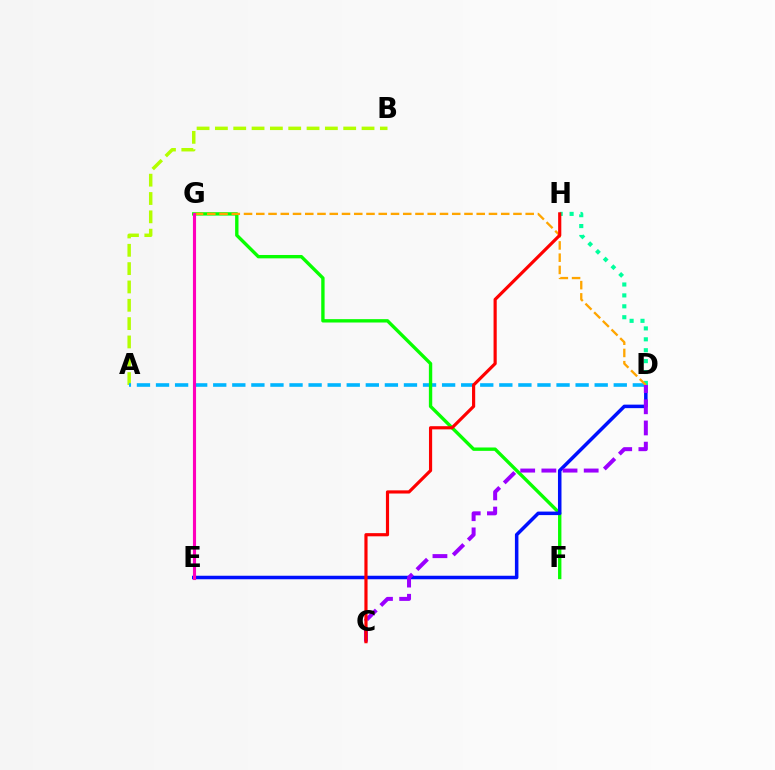{('A', 'B'): [{'color': '#b3ff00', 'line_style': 'dashed', 'thickness': 2.49}], ('A', 'D'): [{'color': '#00b5ff', 'line_style': 'dashed', 'thickness': 2.59}], ('F', 'G'): [{'color': '#08ff00', 'line_style': 'solid', 'thickness': 2.42}], ('D', 'E'): [{'color': '#0010ff', 'line_style': 'solid', 'thickness': 2.53}], ('D', 'H'): [{'color': '#00ff9d', 'line_style': 'dotted', 'thickness': 2.96}], ('D', 'G'): [{'color': '#ffa500', 'line_style': 'dashed', 'thickness': 1.66}], ('C', 'D'): [{'color': '#9b00ff', 'line_style': 'dashed', 'thickness': 2.88}], ('C', 'H'): [{'color': '#ff0000', 'line_style': 'solid', 'thickness': 2.28}], ('E', 'G'): [{'color': '#ff00bd', 'line_style': 'solid', 'thickness': 2.24}]}